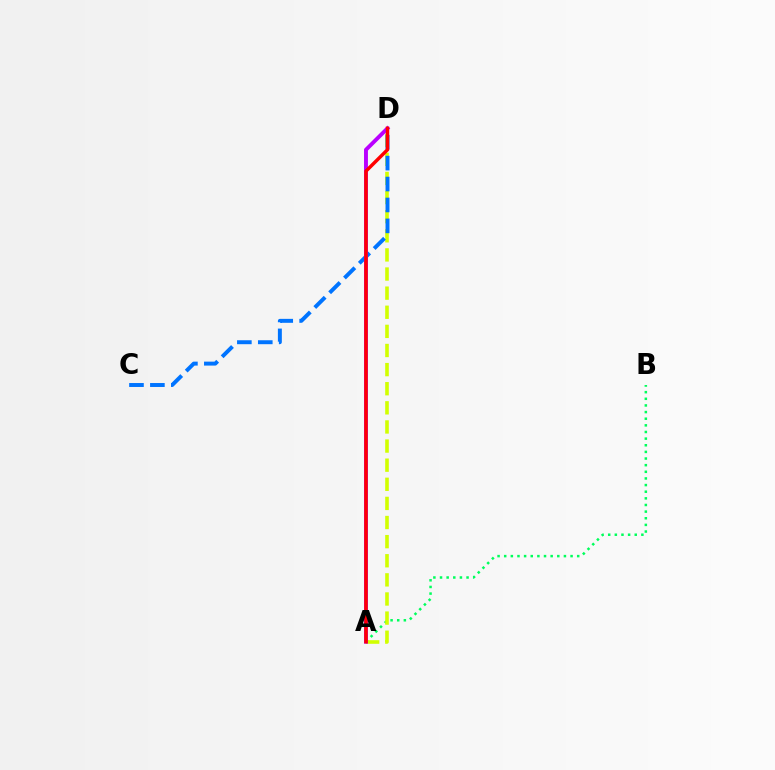{('A', 'B'): [{'color': '#00ff5c', 'line_style': 'dotted', 'thickness': 1.8}], ('A', 'D'): [{'color': '#d1ff00', 'line_style': 'dashed', 'thickness': 2.6}, {'color': '#b900ff', 'line_style': 'solid', 'thickness': 2.81}, {'color': '#ff0000', 'line_style': 'solid', 'thickness': 2.49}], ('C', 'D'): [{'color': '#0074ff', 'line_style': 'dashed', 'thickness': 2.84}]}